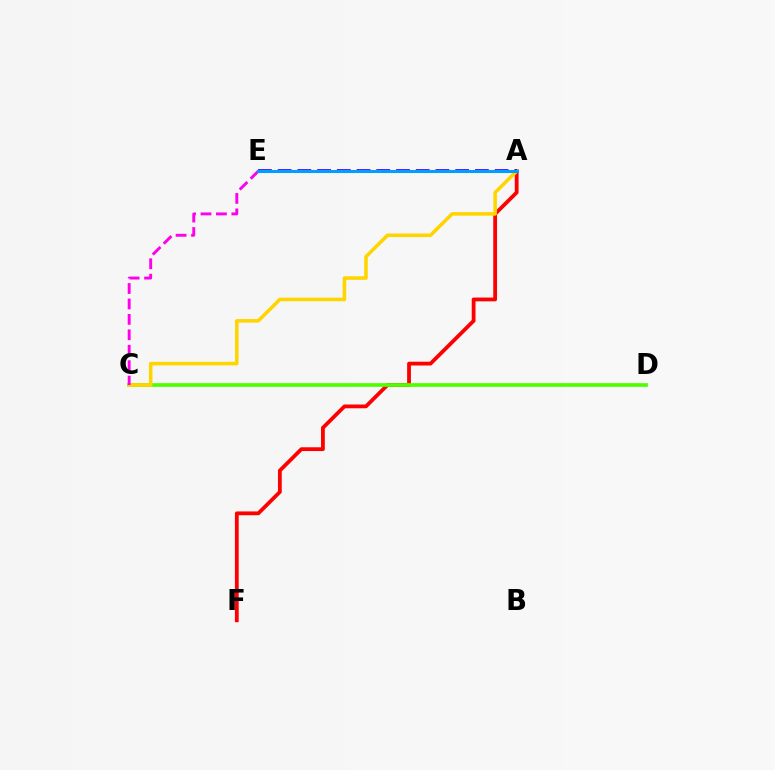{('A', 'F'): [{'color': '#ff0000', 'line_style': 'solid', 'thickness': 2.73}], ('C', 'D'): [{'color': '#4fff00', 'line_style': 'solid', 'thickness': 2.65}], ('A', 'C'): [{'color': '#ffd500', 'line_style': 'solid', 'thickness': 2.57}], ('C', 'E'): [{'color': '#ff00ed', 'line_style': 'dashed', 'thickness': 2.1}], ('A', 'E'): [{'color': '#3700ff', 'line_style': 'dashed', 'thickness': 2.68}, {'color': '#00ff86', 'line_style': 'dotted', 'thickness': 2.21}, {'color': '#009eff', 'line_style': 'solid', 'thickness': 2.19}]}